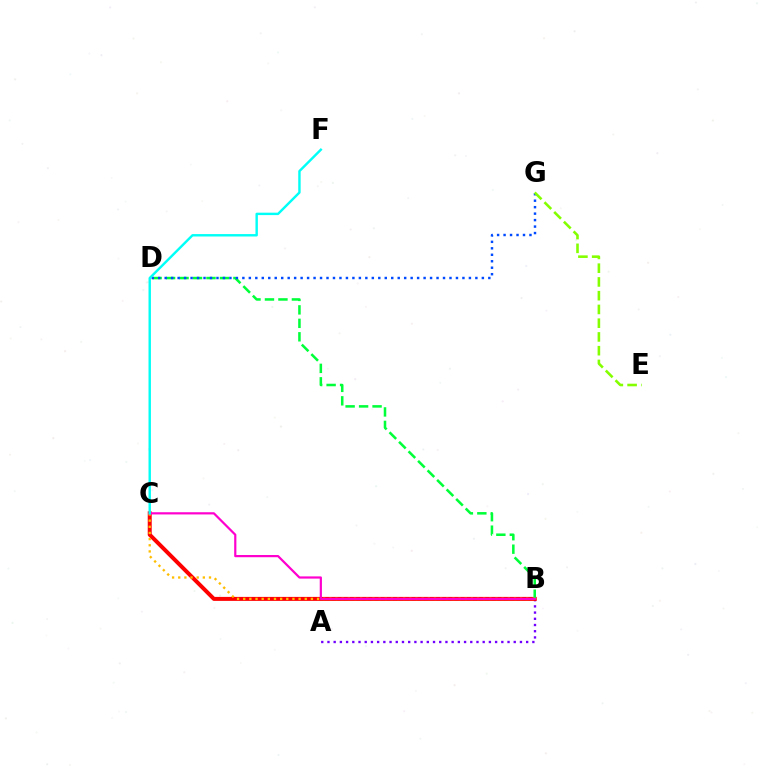{('A', 'B'): [{'color': '#7200ff', 'line_style': 'dotted', 'thickness': 1.69}], ('B', 'C'): [{'color': '#ff0000', 'line_style': 'solid', 'thickness': 2.87}, {'color': '#ffbd00', 'line_style': 'dotted', 'thickness': 1.67}, {'color': '#ff00cf', 'line_style': 'solid', 'thickness': 1.59}], ('B', 'D'): [{'color': '#00ff39', 'line_style': 'dashed', 'thickness': 1.83}], ('D', 'G'): [{'color': '#004bff', 'line_style': 'dotted', 'thickness': 1.76}], ('E', 'G'): [{'color': '#84ff00', 'line_style': 'dashed', 'thickness': 1.87}], ('C', 'F'): [{'color': '#00fff6', 'line_style': 'solid', 'thickness': 1.74}]}